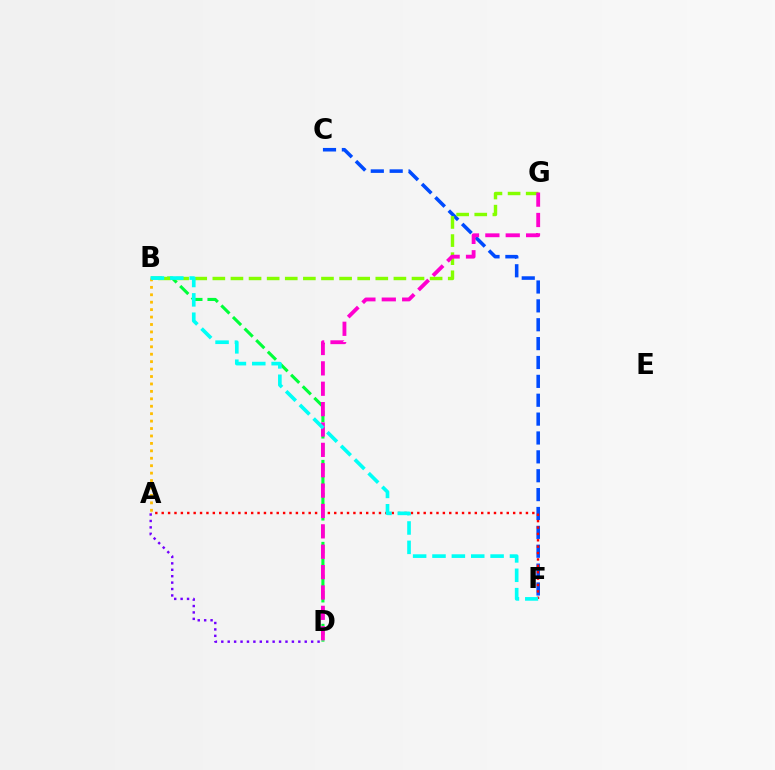{('B', 'D'): [{'color': '#00ff39', 'line_style': 'dashed', 'thickness': 2.23}], ('C', 'F'): [{'color': '#004bff', 'line_style': 'dashed', 'thickness': 2.56}], ('B', 'G'): [{'color': '#84ff00', 'line_style': 'dashed', 'thickness': 2.46}], ('A', 'D'): [{'color': '#7200ff', 'line_style': 'dotted', 'thickness': 1.74}], ('A', 'F'): [{'color': '#ff0000', 'line_style': 'dotted', 'thickness': 1.74}], ('A', 'B'): [{'color': '#ffbd00', 'line_style': 'dotted', 'thickness': 2.02}], ('D', 'G'): [{'color': '#ff00cf', 'line_style': 'dashed', 'thickness': 2.77}], ('B', 'F'): [{'color': '#00fff6', 'line_style': 'dashed', 'thickness': 2.63}]}